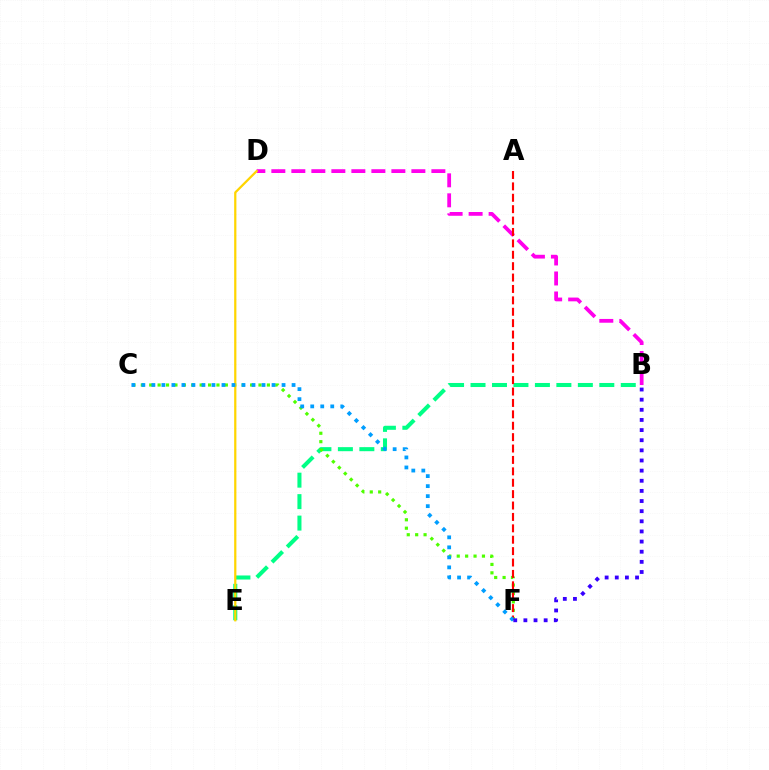{('B', 'E'): [{'color': '#00ff86', 'line_style': 'dashed', 'thickness': 2.92}], ('B', 'D'): [{'color': '#ff00ed', 'line_style': 'dashed', 'thickness': 2.72}], ('C', 'F'): [{'color': '#4fff00', 'line_style': 'dotted', 'thickness': 2.28}, {'color': '#009eff', 'line_style': 'dotted', 'thickness': 2.72}], ('D', 'E'): [{'color': '#ffd500', 'line_style': 'solid', 'thickness': 1.61}], ('A', 'F'): [{'color': '#ff0000', 'line_style': 'dashed', 'thickness': 1.55}], ('B', 'F'): [{'color': '#3700ff', 'line_style': 'dotted', 'thickness': 2.75}]}